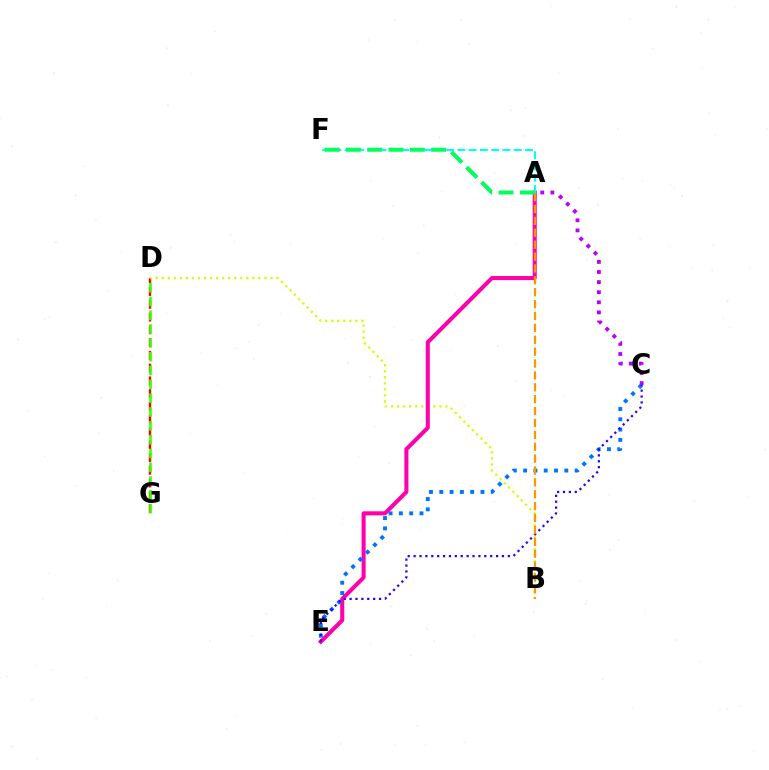{('D', 'G'): [{'color': '#ff0000', 'line_style': 'dashed', 'thickness': 1.73}, {'color': '#3dff00', 'line_style': 'dashed', 'thickness': 1.88}], ('B', 'D'): [{'color': '#d1ff00', 'line_style': 'dotted', 'thickness': 1.64}], ('A', 'E'): [{'color': '#ff00ac', 'line_style': 'solid', 'thickness': 2.92}], ('C', 'E'): [{'color': '#0074ff', 'line_style': 'dotted', 'thickness': 2.8}, {'color': '#2500ff', 'line_style': 'dotted', 'thickness': 1.6}], ('A', 'B'): [{'color': '#ff9400', 'line_style': 'dashed', 'thickness': 1.61}], ('A', 'F'): [{'color': '#00fff6', 'line_style': 'dashed', 'thickness': 1.53}, {'color': '#00ff5c', 'line_style': 'dashed', 'thickness': 2.89}], ('A', 'C'): [{'color': '#b900ff', 'line_style': 'dotted', 'thickness': 2.74}]}